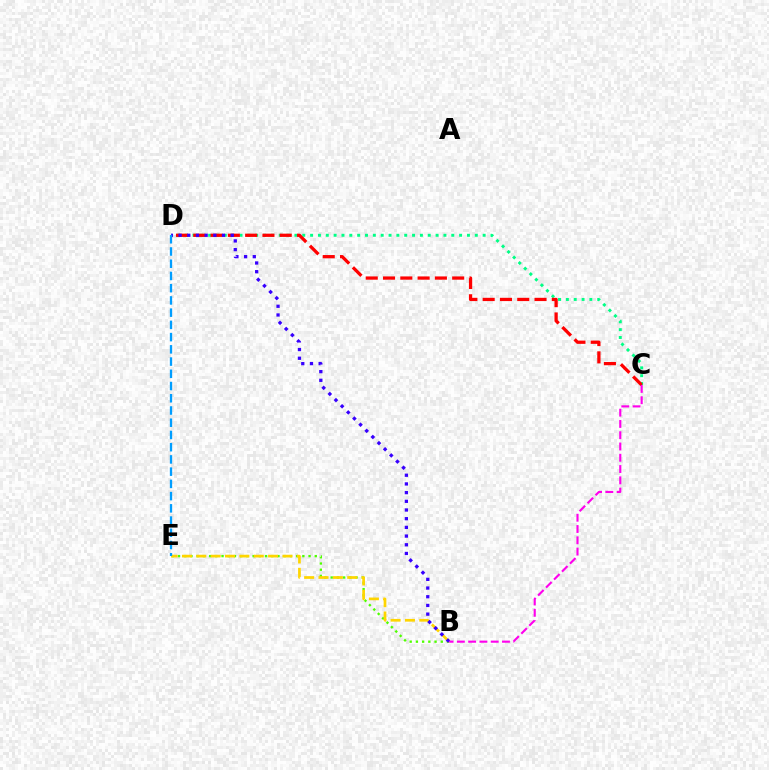{('B', 'E'): [{'color': '#4fff00', 'line_style': 'dotted', 'thickness': 1.69}, {'color': '#ffd500', 'line_style': 'dashed', 'thickness': 1.95}], ('C', 'D'): [{'color': '#00ff86', 'line_style': 'dotted', 'thickness': 2.13}, {'color': '#ff0000', 'line_style': 'dashed', 'thickness': 2.35}], ('B', 'D'): [{'color': '#3700ff', 'line_style': 'dotted', 'thickness': 2.36}], ('B', 'C'): [{'color': '#ff00ed', 'line_style': 'dashed', 'thickness': 1.53}], ('D', 'E'): [{'color': '#009eff', 'line_style': 'dashed', 'thickness': 1.66}]}